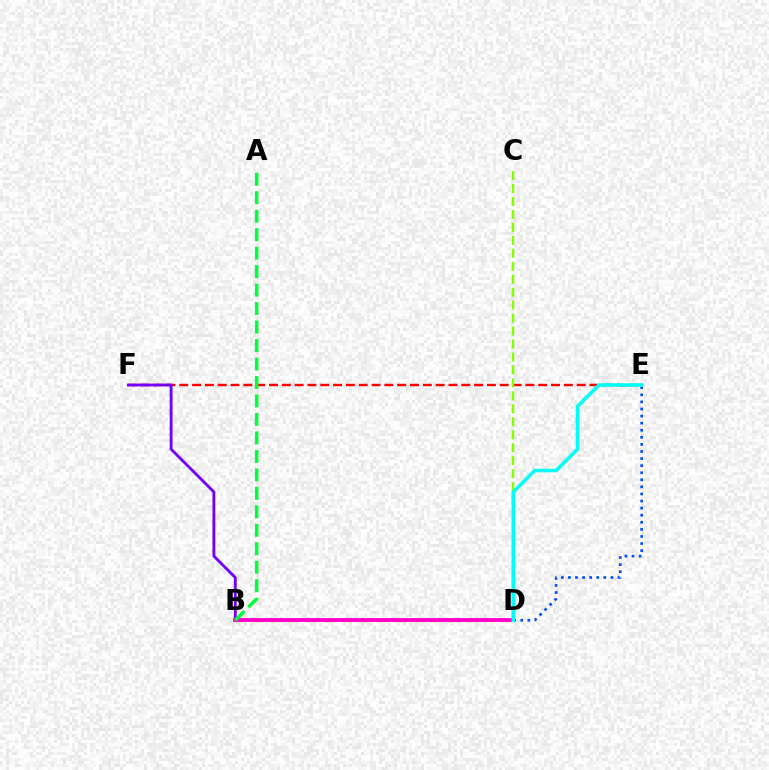{('E', 'F'): [{'color': '#ff0000', 'line_style': 'dashed', 'thickness': 1.74}], ('B', 'D'): [{'color': '#ffbd00', 'line_style': 'dashed', 'thickness': 2.42}, {'color': '#ff00cf', 'line_style': 'solid', 'thickness': 2.74}], ('B', 'F'): [{'color': '#7200ff', 'line_style': 'solid', 'thickness': 2.04}], ('D', 'E'): [{'color': '#004bff', 'line_style': 'dotted', 'thickness': 1.92}, {'color': '#00fff6', 'line_style': 'solid', 'thickness': 2.56}], ('C', 'D'): [{'color': '#84ff00', 'line_style': 'dashed', 'thickness': 1.76}], ('A', 'B'): [{'color': '#00ff39', 'line_style': 'dashed', 'thickness': 2.51}]}